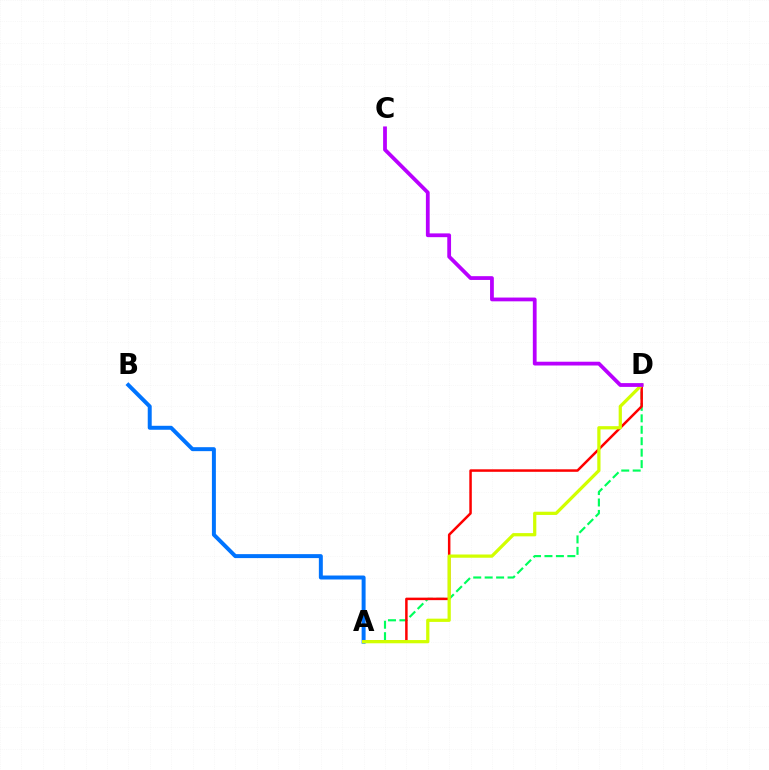{('A', 'B'): [{'color': '#0074ff', 'line_style': 'solid', 'thickness': 2.86}], ('A', 'D'): [{'color': '#00ff5c', 'line_style': 'dashed', 'thickness': 1.55}, {'color': '#ff0000', 'line_style': 'solid', 'thickness': 1.8}, {'color': '#d1ff00', 'line_style': 'solid', 'thickness': 2.33}], ('C', 'D'): [{'color': '#b900ff', 'line_style': 'solid', 'thickness': 2.72}]}